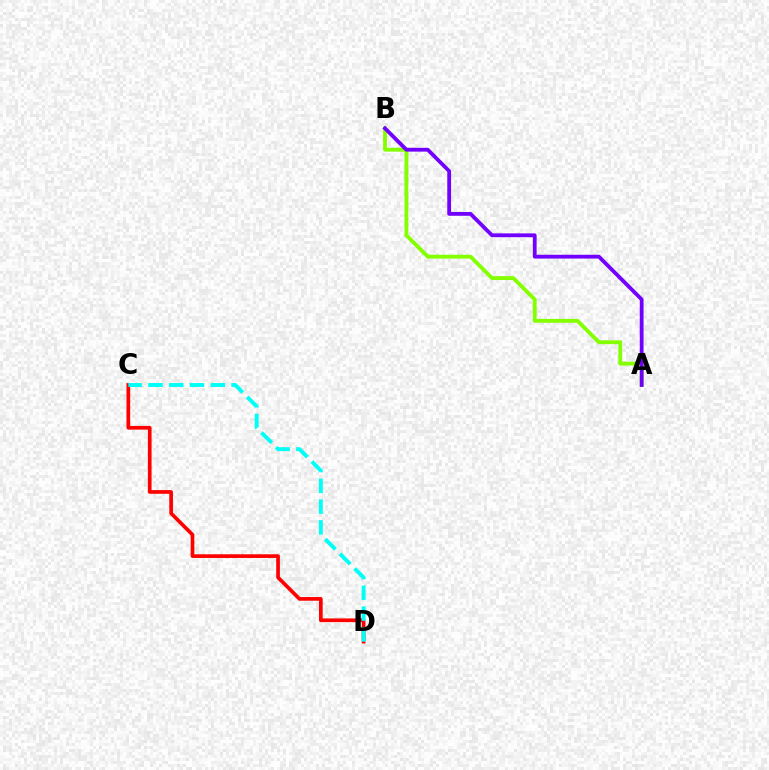{('A', 'B'): [{'color': '#84ff00', 'line_style': 'solid', 'thickness': 2.77}, {'color': '#7200ff', 'line_style': 'solid', 'thickness': 2.74}], ('C', 'D'): [{'color': '#ff0000', 'line_style': 'solid', 'thickness': 2.66}, {'color': '#00fff6', 'line_style': 'dashed', 'thickness': 2.82}]}